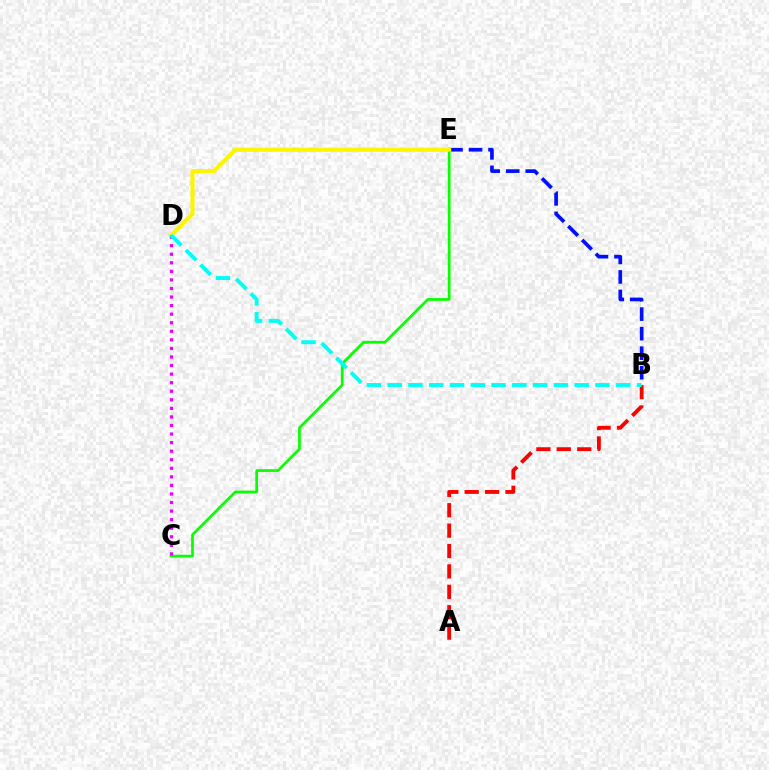{('C', 'E'): [{'color': '#08ff00', 'line_style': 'solid', 'thickness': 1.97}], ('B', 'E'): [{'color': '#0010ff', 'line_style': 'dashed', 'thickness': 2.65}], ('A', 'B'): [{'color': '#ff0000', 'line_style': 'dashed', 'thickness': 2.77}], ('D', 'E'): [{'color': '#fcf500', 'line_style': 'solid', 'thickness': 2.96}], ('C', 'D'): [{'color': '#ee00ff', 'line_style': 'dotted', 'thickness': 2.33}], ('B', 'D'): [{'color': '#00fff6', 'line_style': 'dashed', 'thickness': 2.82}]}